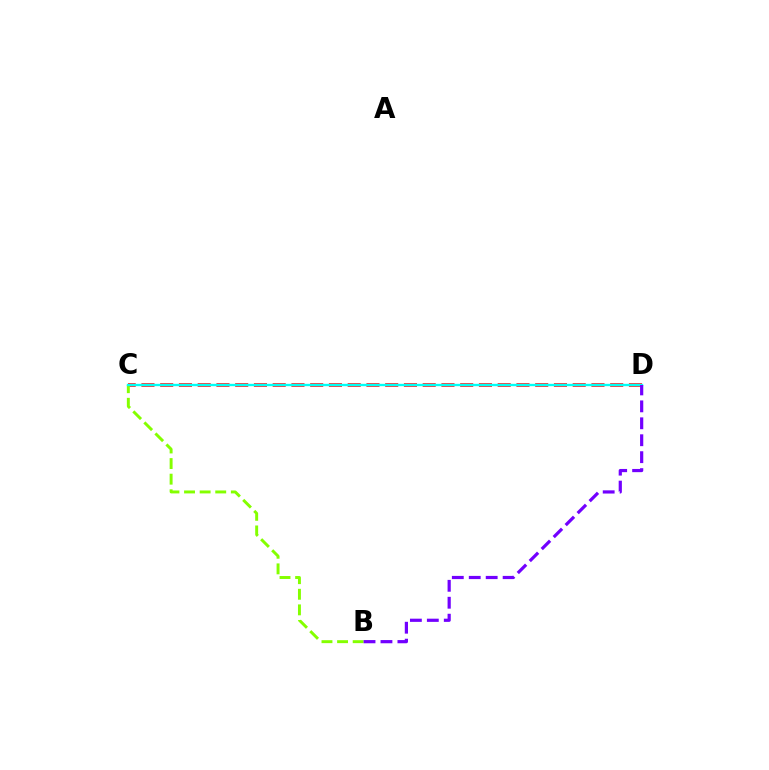{('C', 'D'): [{'color': '#ff0000', 'line_style': 'dashed', 'thickness': 2.55}, {'color': '#00fff6', 'line_style': 'solid', 'thickness': 1.69}], ('B', 'C'): [{'color': '#84ff00', 'line_style': 'dashed', 'thickness': 2.12}], ('B', 'D'): [{'color': '#7200ff', 'line_style': 'dashed', 'thickness': 2.3}]}